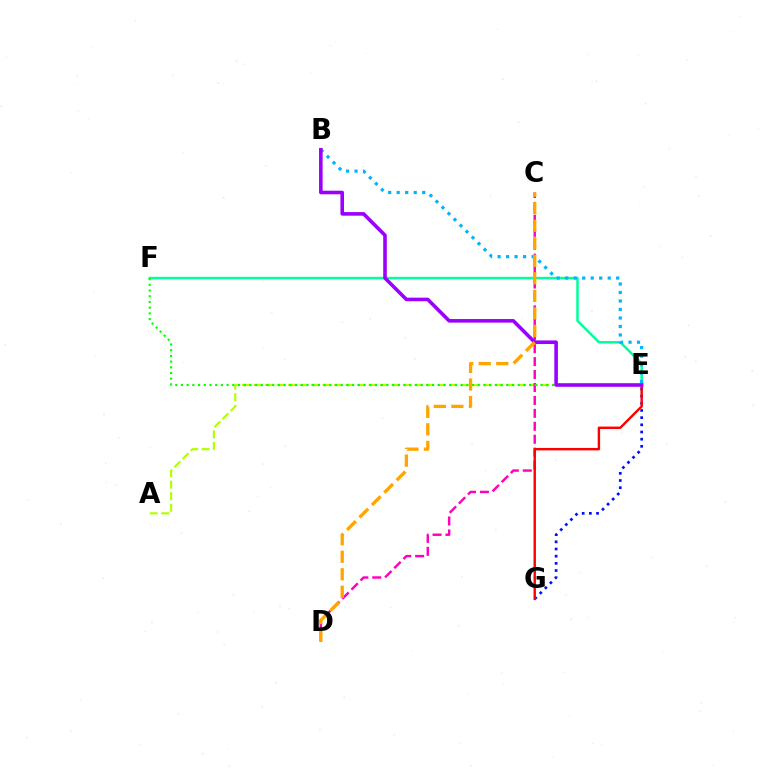{('E', 'G'): [{'color': '#0010ff', 'line_style': 'dotted', 'thickness': 1.95}, {'color': '#ff0000', 'line_style': 'solid', 'thickness': 1.74}], ('A', 'E'): [{'color': '#b3ff00', 'line_style': 'dashed', 'thickness': 1.56}], ('C', 'D'): [{'color': '#ff00bd', 'line_style': 'dashed', 'thickness': 1.76}, {'color': '#ffa500', 'line_style': 'dashed', 'thickness': 2.38}], ('E', 'F'): [{'color': '#00ff9d', 'line_style': 'solid', 'thickness': 1.8}, {'color': '#08ff00', 'line_style': 'dotted', 'thickness': 1.55}], ('B', 'E'): [{'color': '#00b5ff', 'line_style': 'dotted', 'thickness': 2.31}, {'color': '#9b00ff', 'line_style': 'solid', 'thickness': 2.59}]}